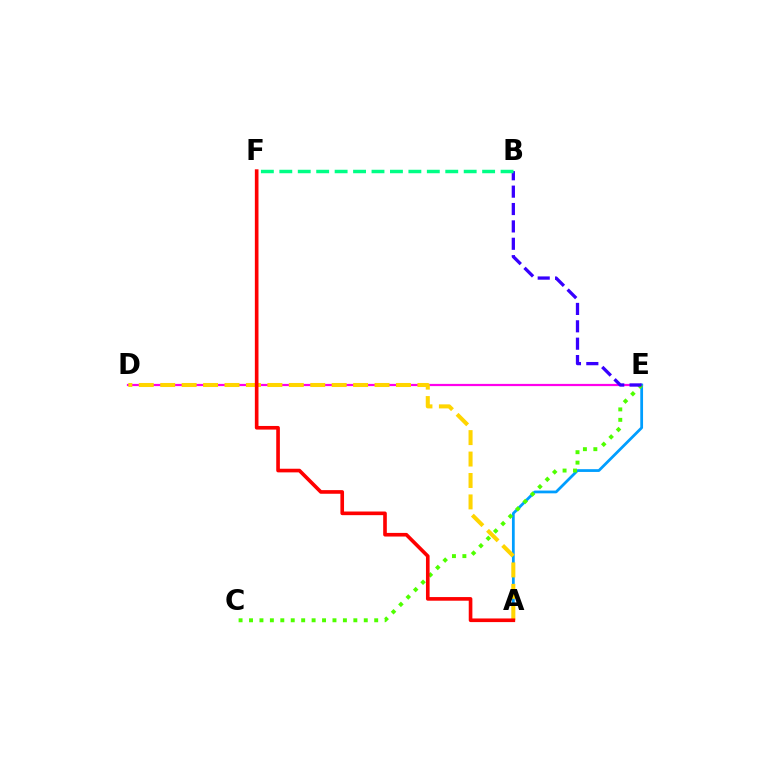{('D', 'E'): [{'color': '#ff00ed', 'line_style': 'solid', 'thickness': 1.6}], ('A', 'E'): [{'color': '#009eff', 'line_style': 'solid', 'thickness': 1.99}], ('C', 'E'): [{'color': '#4fff00', 'line_style': 'dotted', 'thickness': 2.83}], ('A', 'D'): [{'color': '#ffd500', 'line_style': 'dashed', 'thickness': 2.91}], ('A', 'F'): [{'color': '#ff0000', 'line_style': 'solid', 'thickness': 2.62}], ('B', 'E'): [{'color': '#3700ff', 'line_style': 'dashed', 'thickness': 2.36}], ('B', 'F'): [{'color': '#00ff86', 'line_style': 'dashed', 'thickness': 2.5}]}